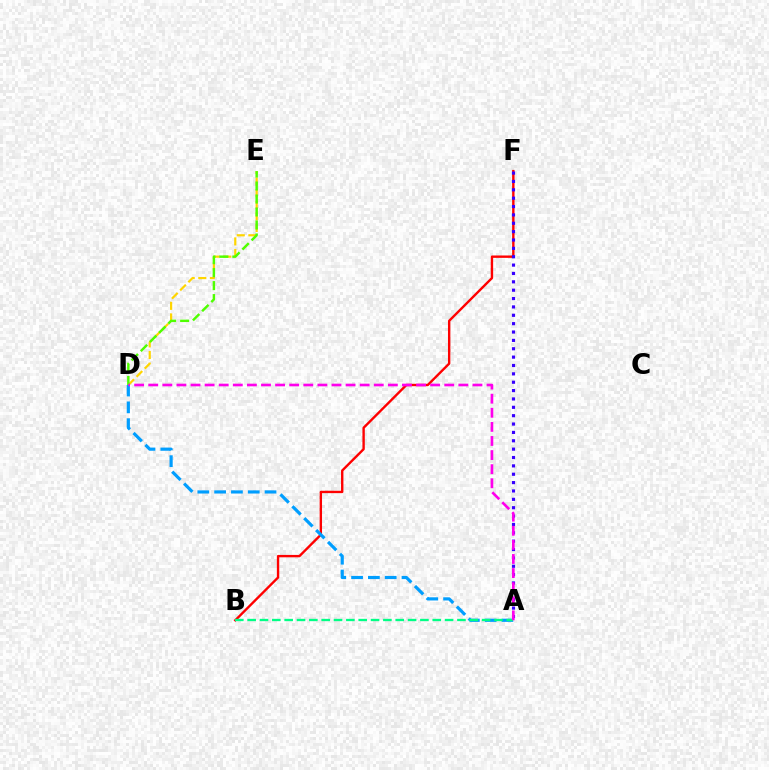{('B', 'F'): [{'color': '#ff0000', 'line_style': 'solid', 'thickness': 1.72}], ('D', 'E'): [{'color': '#ffd500', 'line_style': 'dashed', 'thickness': 1.58}, {'color': '#4fff00', 'line_style': 'dashed', 'thickness': 1.76}], ('A', 'D'): [{'color': '#009eff', 'line_style': 'dashed', 'thickness': 2.28}, {'color': '#ff00ed', 'line_style': 'dashed', 'thickness': 1.91}], ('A', 'B'): [{'color': '#00ff86', 'line_style': 'dashed', 'thickness': 1.68}], ('A', 'F'): [{'color': '#3700ff', 'line_style': 'dotted', 'thickness': 2.27}]}